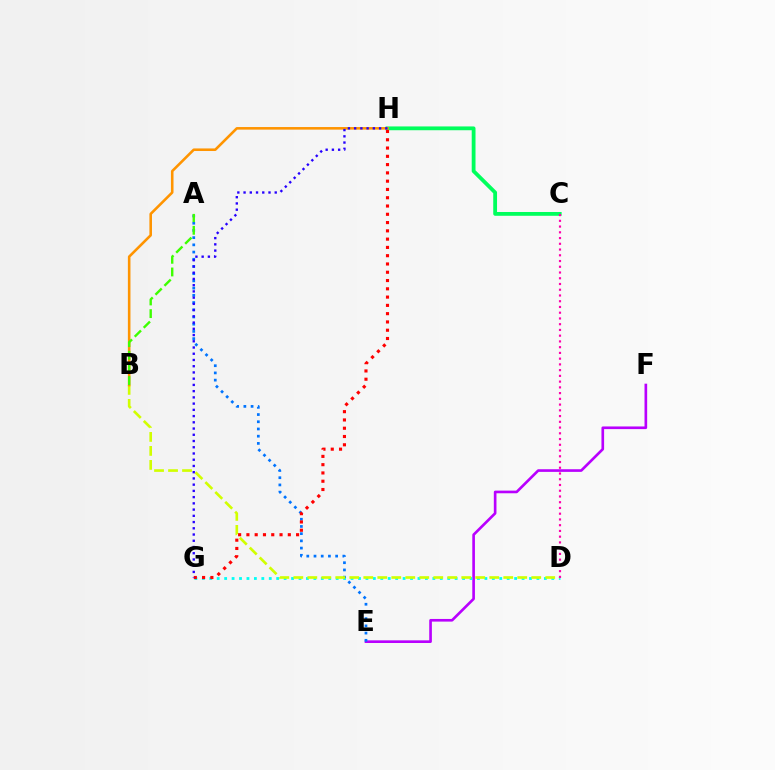{('E', 'F'): [{'color': '#b900ff', 'line_style': 'solid', 'thickness': 1.91}], ('D', 'G'): [{'color': '#00fff6', 'line_style': 'dotted', 'thickness': 2.02}], ('A', 'E'): [{'color': '#0074ff', 'line_style': 'dotted', 'thickness': 1.96}], ('C', 'H'): [{'color': '#00ff5c', 'line_style': 'solid', 'thickness': 2.74}], ('B', 'D'): [{'color': '#d1ff00', 'line_style': 'dashed', 'thickness': 1.9}], ('G', 'H'): [{'color': '#ff0000', 'line_style': 'dotted', 'thickness': 2.25}, {'color': '#2500ff', 'line_style': 'dotted', 'thickness': 1.69}], ('B', 'H'): [{'color': '#ff9400', 'line_style': 'solid', 'thickness': 1.86}], ('A', 'B'): [{'color': '#3dff00', 'line_style': 'dashed', 'thickness': 1.72}], ('C', 'D'): [{'color': '#ff00ac', 'line_style': 'dotted', 'thickness': 1.56}]}